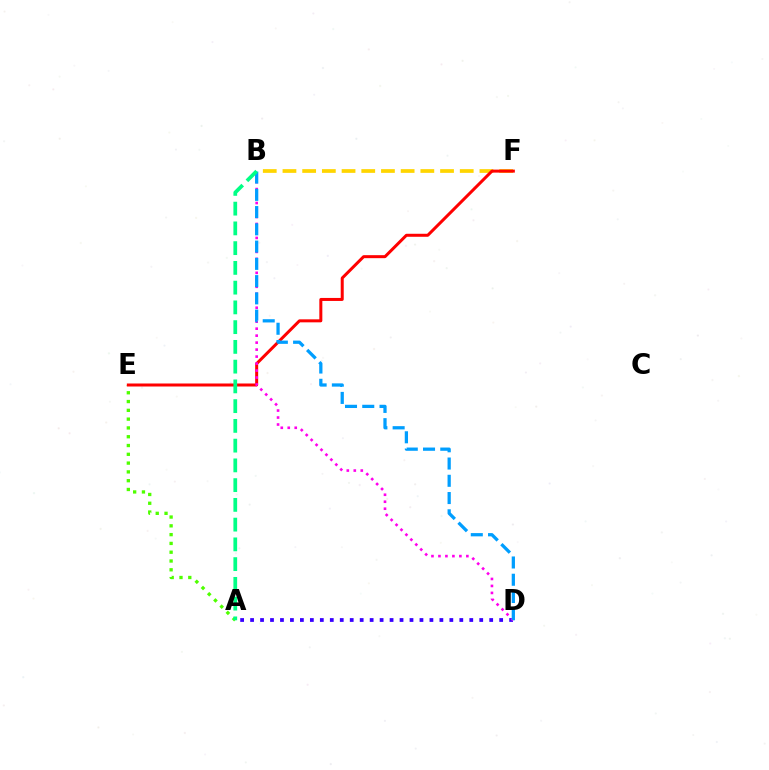{('A', 'E'): [{'color': '#4fff00', 'line_style': 'dotted', 'thickness': 2.39}], ('A', 'D'): [{'color': '#3700ff', 'line_style': 'dotted', 'thickness': 2.71}], ('B', 'F'): [{'color': '#ffd500', 'line_style': 'dashed', 'thickness': 2.68}], ('E', 'F'): [{'color': '#ff0000', 'line_style': 'solid', 'thickness': 2.16}], ('B', 'D'): [{'color': '#ff00ed', 'line_style': 'dotted', 'thickness': 1.9}, {'color': '#009eff', 'line_style': 'dashed', 'thickness': 2.34}], ('A', 'B'): [{'color': '#00ff86', 'line_style': 'dashed', 'thickness': 2.68}]}